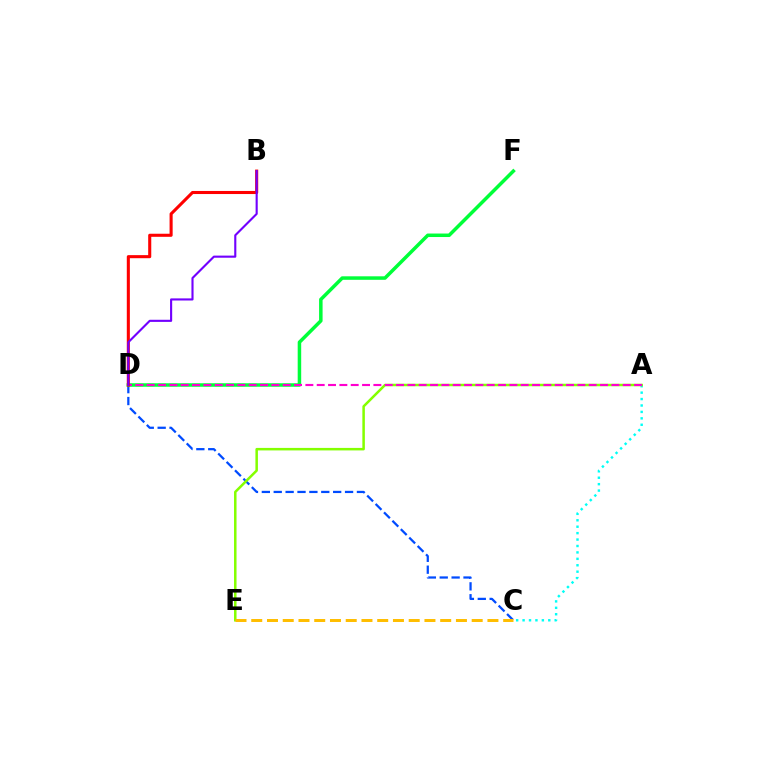{('C', 'D'): [{'color': '#004bff', 'line_style': 'dashed', 'thickness': 1.61}], ('A', 'C'): [{'color': '#00fff6', 'line_style': 'dotted', 'thickness': 1.75}], ('A', 'E'): [{'color': '#84ff00', 'line_style': 'solid', 'thickness': 1.81}], ('D', 'F'): [{'color': '#00ff39', 'line_style': 'solid', 'thickness': 2.52}], ('A', 'D'): [{'color': '#ff00cf', 'line_style': 'dashed', 'thickness': 1.54}], ('B', 'D'): [{'color': '#ff0000', 'line_style': 'solid', 'thickness': 2.22}, {'color': '#7200ff', 'line_style': 'solid', 'thickness': 1.53}], ('C', 'E'): [{'color': '#ffbd00', 'line_style': 'dashed', 'thickness': 2.14}]}